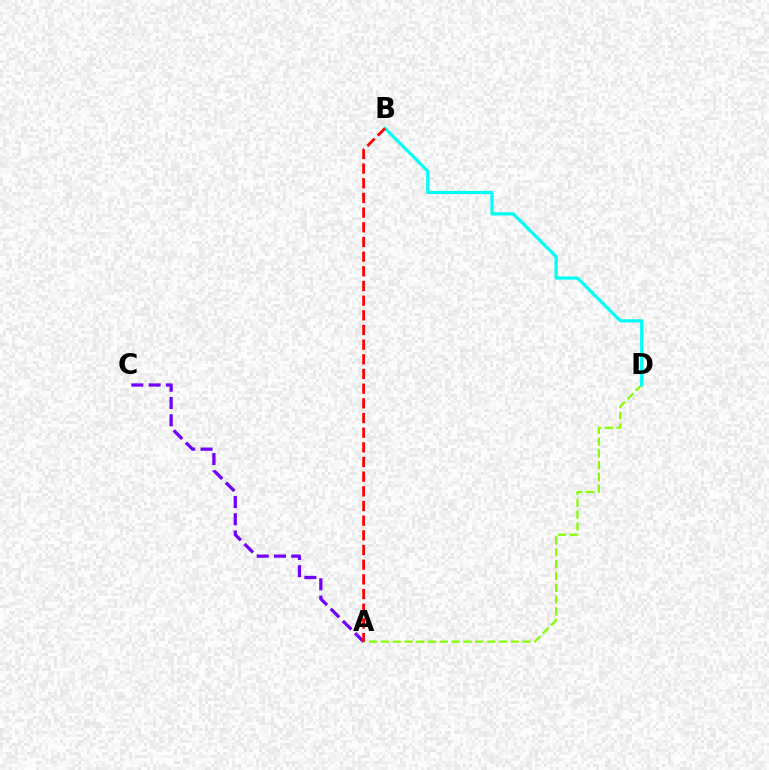{('A', 'D'): [{'color': '#84ff00', 'line_style': 'dashed', 'thickness': 1.6}], ('B', 'D'): [{'color': '#00fff6', 'line_style': 'solid', 'thickness': 2.29}], ('A', 'C'): [{'color': '#7200ff', 'line_style': 'dashed', 'thickness': 2.34}], ('A', 'B'): [{'color': '#ff0000', 'line_style': 'dashed', 'thickness': 1.99}]}